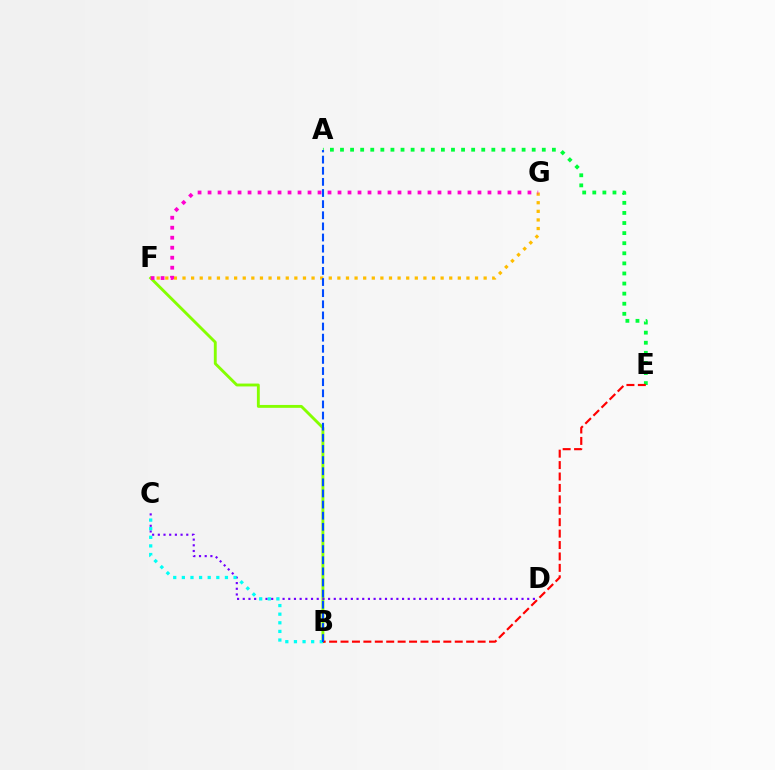{('A', 'E'): [{'color': '#00ff39', 'line_style': 'dotted', 'thickness': 2.74}], ('B', 'F'): [{'color': '#84ff00', 'line_style': 'solid', 'thickness': 2.07}], ('C', 'D'): [{'color': '#7200ff', 'line_style': 'dotted', 'thickness': 1.55}], ('B', 'E'): [{'color': '#ff0000', 'line_style': 'dashed', 'thickness': 1.55}], ('F', 'G'): [{'color': '#ffbd00', 'line_style': 'dotted', 'thickness': 2.34}, {'color': '#ff00cf', 'line_style': 'dotted', 'thickness': 2.72}], ('B', 'C'): [{'color': '#00fff6', 'line_style': 'dotted', 'thickness': 2.34}], ('A', 'B'): [{'color': '#004bff', 'line_style': 'dashed', 'thickness': 1.51}]}